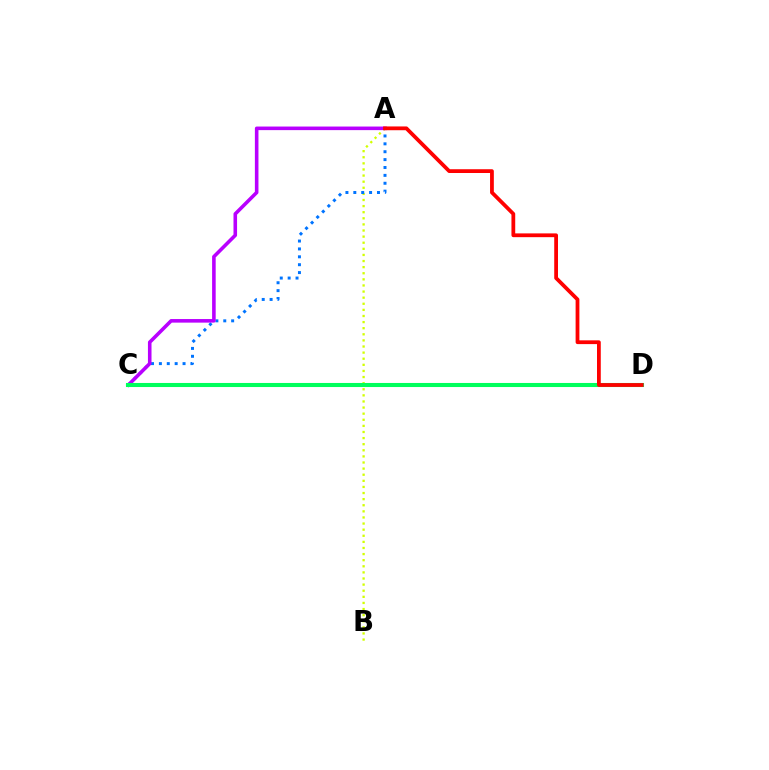{('A', 'B'): [{'color': '#d1ff00', 'line_style': 'dotted', 'thickness': 1.66}], ('A', 'C'): [{'color': '#0074ff', 'line_style': 'dotted', 'thickness': 2.14}, {'color': '#b900ff', 'line_style': 'solid', 'thickness': 2.58}], ('C', 'D'): [{'color': '#00ff5c', 'line_style': 'solid', 'thickness': 2.93}], ('A', 'D'): [{'color': '#ff0000', 'line_style': 'solid', 'thickness': 2.72}]}